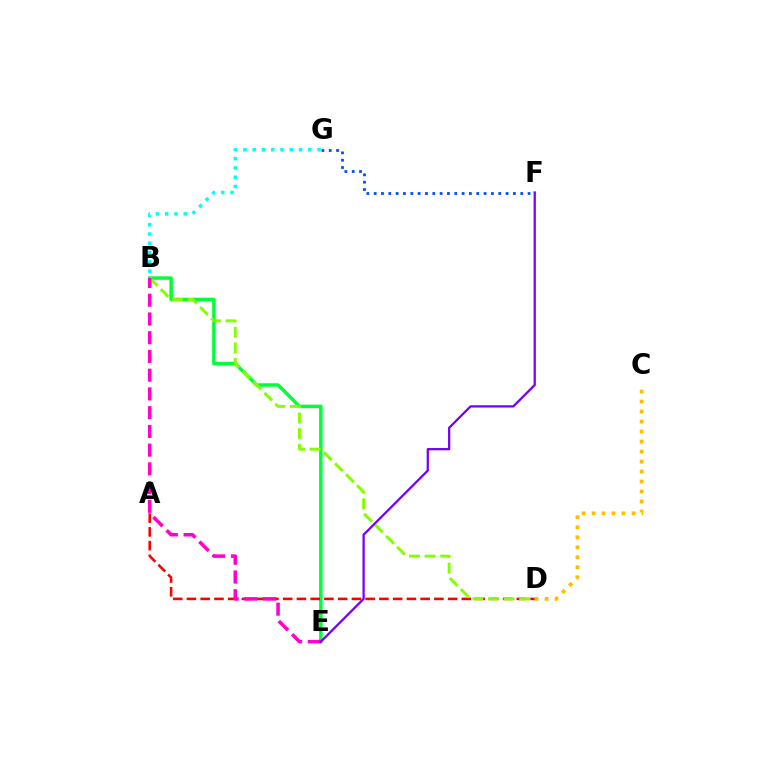{('B', 'E'): [{'color': '#00ff39', 'line_style': 'solid', 'thickness': 2.52}, {'color': '#ff00cf', 'line_style': 'dashed', 'thickness': 2.55}], ('F', 'G'): [{'color': '#004bff', 'line_style': 'dotted', 'thickness': 1.99}], ('B', 'G'): [{'color': '#00fff6', 'line_style': 'dotted', 'thickness': 2.52}], ('A', 'D'): [{'color': '#ff0000', 'line_style': 'dashed', 'thickness': 1.87}], ('C', 'D'): [{'color': '#ffbd00', 'line_style': 'dotted', 'thickness': 2.72}], ('B', 'D'): [{'color': '#84ff00', 'line_style': 'dashed', 'thickness': 2.12}], ('E', 'F'): [{'color': '#7200ff', 'line_style': 'solid', 'thickness': 1.63}]}